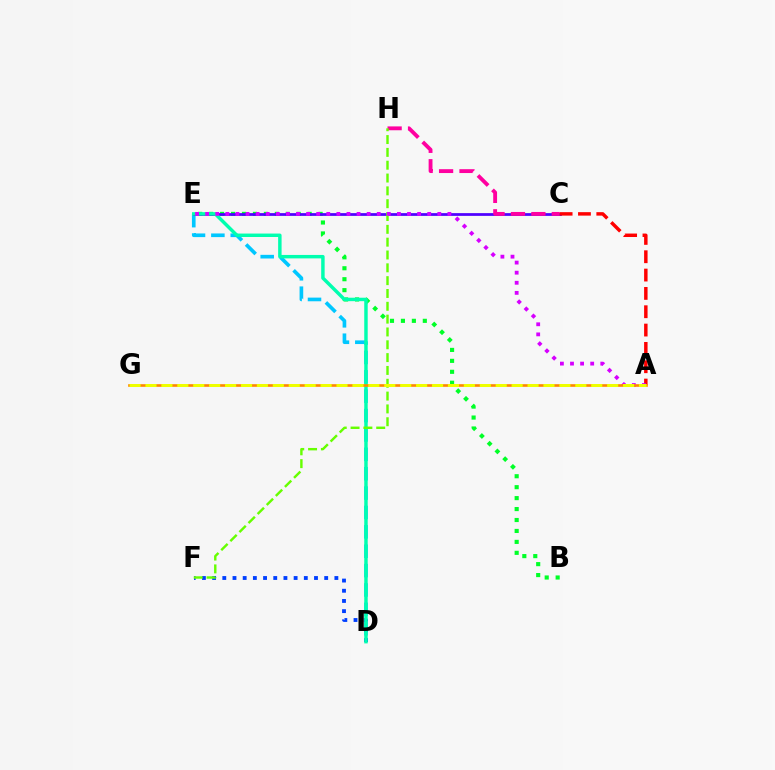{('D', 'E'): [{'color': '#00c7ff', 'line_style': 'dashed', 'thickness': 2.63}, {'color': '#00ffaf', 'line_style': 'solid', 'thickness': 2.48}], ('B', 'E'): [{'color': '#00ff27', 'line_style': 'dotted', 'thickness': 2.97}], ('C', 'E'): [{'color': '#4f00ff', 'line_style': 'solid', 'thickness': 1.98}], ('D', 'F'): [{'color': '#003fff', 'line_style': 'dotted', 'thickness': 2.77}], ('C', 'H'): [{'color': '#ff00a0', 'line_style': 'dashed', 'thickness': 2.77}], ('F', 'H'): [{'color': '#66ff00', 'line_style': 'dashed', 'thickness': 1.74}], ('A', 'C'): [{'color': '#ff0000', 'line_style': 'dashed', 'thickness': 2.49}], ('A', 'E'): [{'color': '#d600ff', 'line_style': 'dotted', 'thickness': 2.74}], ('A', 'G'): [{'color': '#ff8800', 'line_style': 'solid', 'thickness': 1.9}, {'color': '#eeff00', 'line_style': 'dashed', 'thickness': 2.16}]}